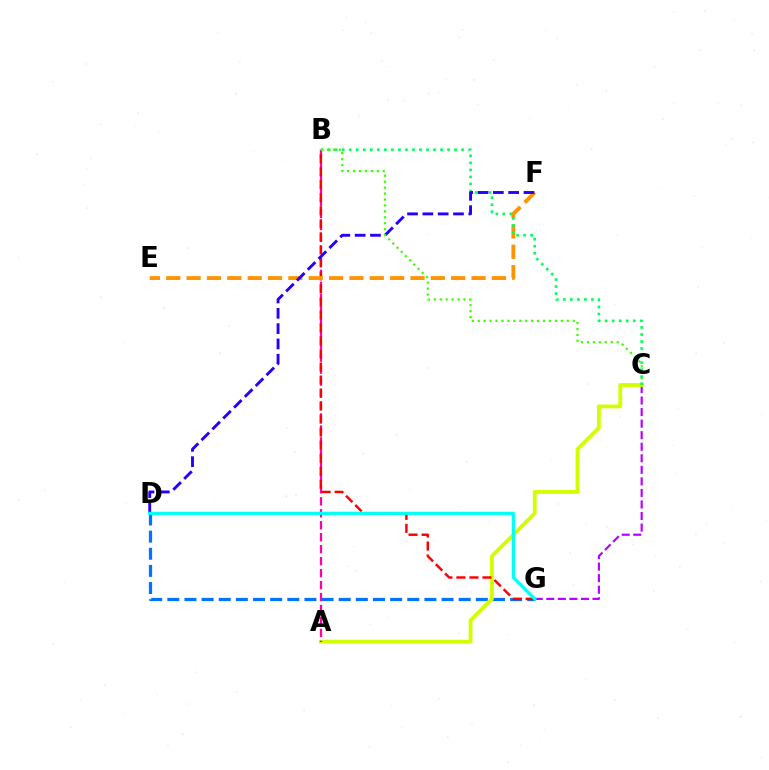{('D', 'G'): [{'color': '#0074ff', 'line_style': 'dashed', 'thickness': 2.33}, {'color': '#00fff6', 'line_style': 'solid', 'thickness': 2.31}], ('C', 'G'): [{'color': '#b900ff', 'line_style': 'dashed', 'thickness': 1.57}], ('A', 'C'): [{'color': '#d1ff00', 'line_style': 'solid', 'thickness': 2.75}], ('A', 'B'): [{'color': '#ff00ac', 'line_style': 'dashed', 'thickness': 1.63}], ('B', 'G'): [{'color': '#ff0000', 'line_style': 'dashed', 'thickness': 1.77}], ('E', 'F'): [{'color': '#ff9400', 'line_style': 'dashed', 'thickness': 2.76}], ('B', 'C'): [{'color': '#00ff5c', 'line_style': 'dotted', 'thickness': 1.91}, {'color': '#3dff00', 'line_style': 'dotted', 'thickness': 1.61}], ('D', 'F'): [{'color': '#2500ff', 'line_style': 'dashed', 'thickness': 2.08}]}